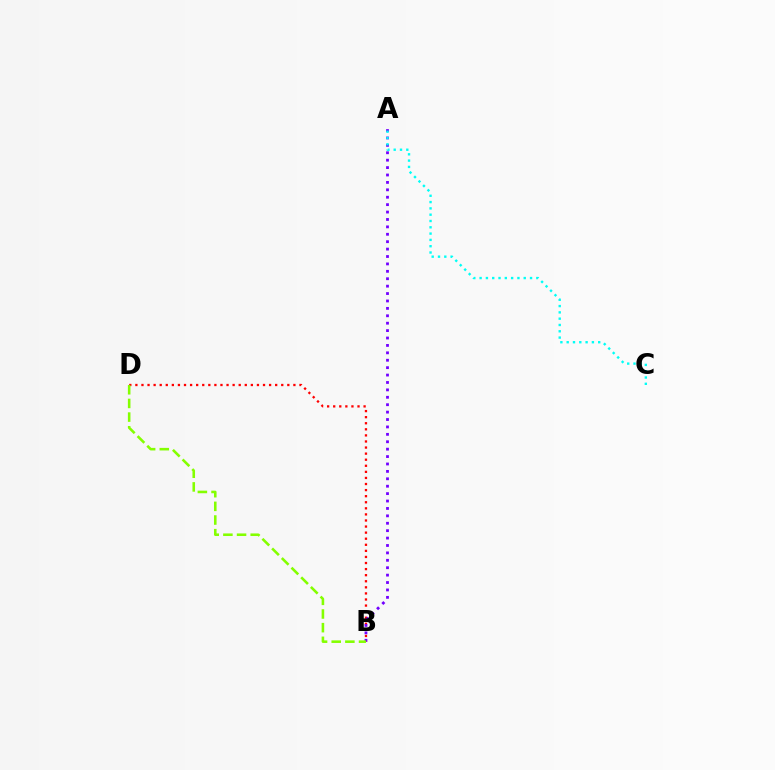{('B', 'D'): [{'color': '#ff0000', 'line_style': 'dotted', 'thickness': 1.65}, {'color': '#84ff00', 'line_style': 'dashed', 'thickness': 1.86}], ('A', 'B'): [{'color': '#7200ff', 'line_style': 'dotted', 'thickness': 2.01}], ('A', 'C'): [{'color': '#00fff6', 'line_style': 'dotted', 'thickness': 1.71}]}